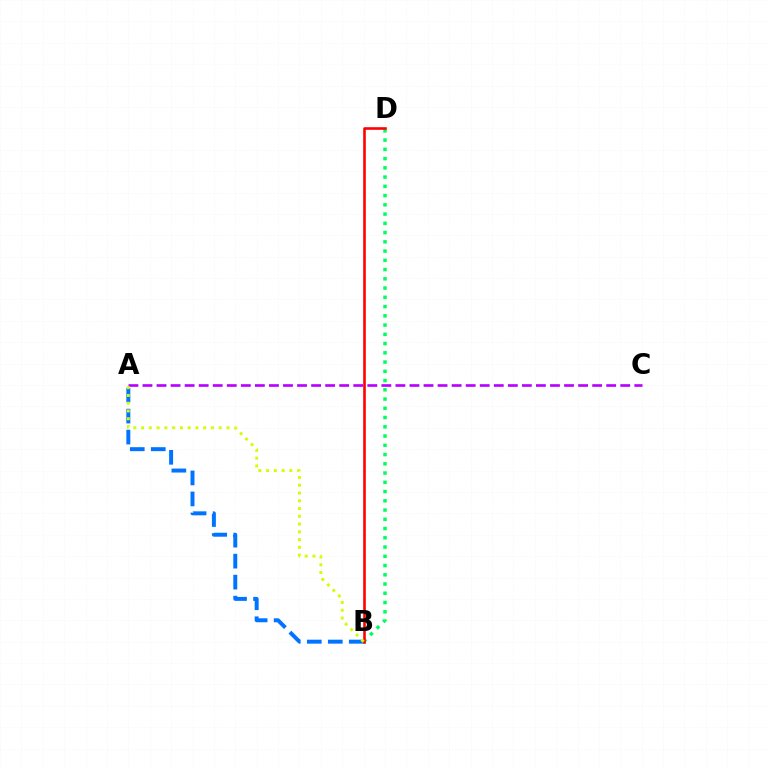{('A', 'B'): [{'color': '#0074ff', 'line_style': 'dashed', 'thickness': 2.85}, {'color': '#d1ff00', 'line_style': 'dotted', 'thickness': 2.11}], ('B', 'D'): [{'color': '#00ff5c', 'line_style': 'dotted', 'thickness': 2.51}, {'color': '#ff0000', 'line_style': 'solid', 'thickness': 1.87}], ('A', 'C'): [{'color': '#b900ff', 'line_style': 'dashed', 'thickness': 1.91}]}